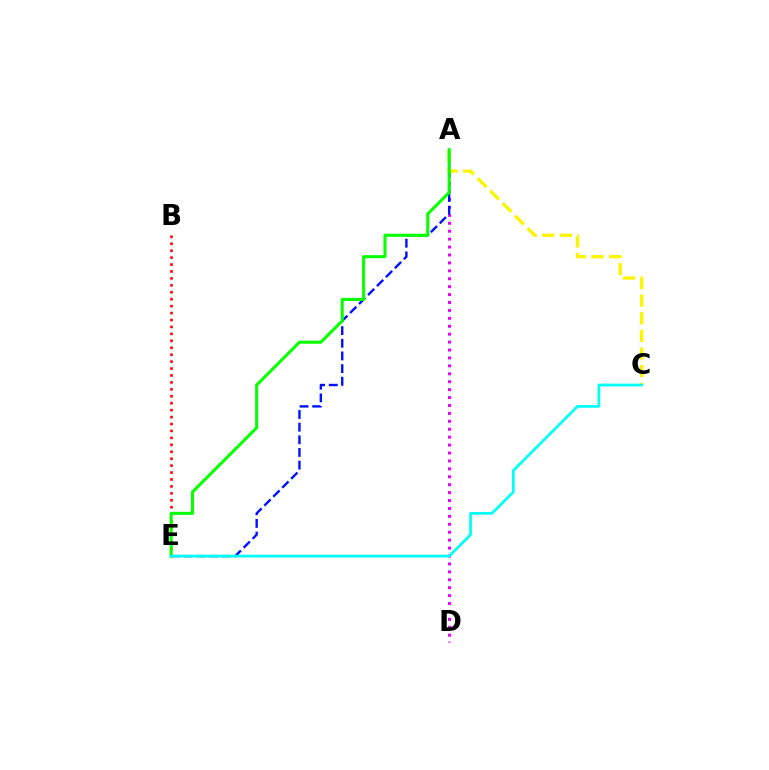{('A', 'D'): [{'color': '#ee00ff', 'line_style': 'dotted', 'thickness': 2.15}], ('A', 'E'): [{'color': '#0010ff', 'line_style': 'dashed', 'thickness': 1.72}, {'color': '#08ff00', 'line_style': 'solid', 'thickness': 2.2}], ('A', 'C'): [{'color': '#fcf500', 'line_style': 'dashed', 'thickness': 2.39}], ('B', 'E'): [{'color': '#ff0000', 'line_style': 'dotted', 'thickness': 1.88}], ('C', 'E'): [{'color': '#00fff6', 'line_style': 'solid', 'thickness': 1.97}]}